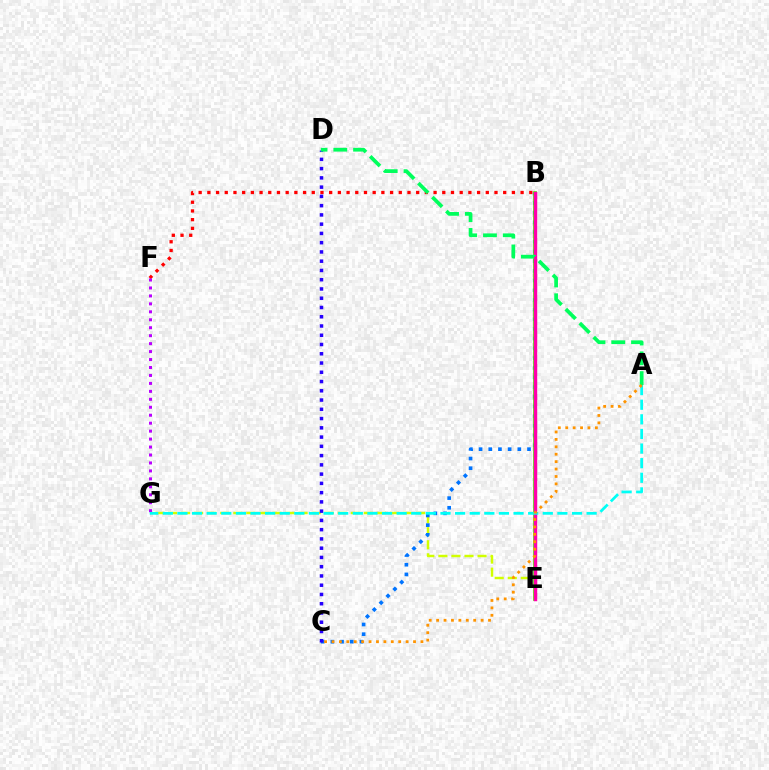{('B', 'F'): [{'color': '#ff0000', 'line_style': 'dotted', 'thickness': 2.36}], ('E', 'G'): [{'color': '#d1ff00', 'line_style': 'dashed', 'thickness': 1.77}], ('B', 'C'): [{'color': '#0074ff', 'line_style': 'dotted', 'thickness': 2.63}], ('B', 'E'): [{'color': '#3dff00', 'line_style': 'solid', 'thickness': 2.66}, {'color': '#ff00ac', 'line_style': 'solid', 'thickness': 2.48}], ('C', 'D'): [{'color': '#2500ff', 'line_style': 'dotted', 'thickness': 2.52}], ('F', 'G'): [{'color': '#b900ff', 'line_style': 'dotted', 'thickness': 2.16}], ('A', 'G'): [{'color': '#00fff6', 'line_style': 'dashed', 'thickness': 1.99}], ('A', 'D'): [{'color': '#00ff5c', 'line_style': 'dashed', 'thickness': 2.68}], ('A', 'C'): [{'color': '#ff9400', 'line_style': 'dotted', 'thickness': 2.01}]}